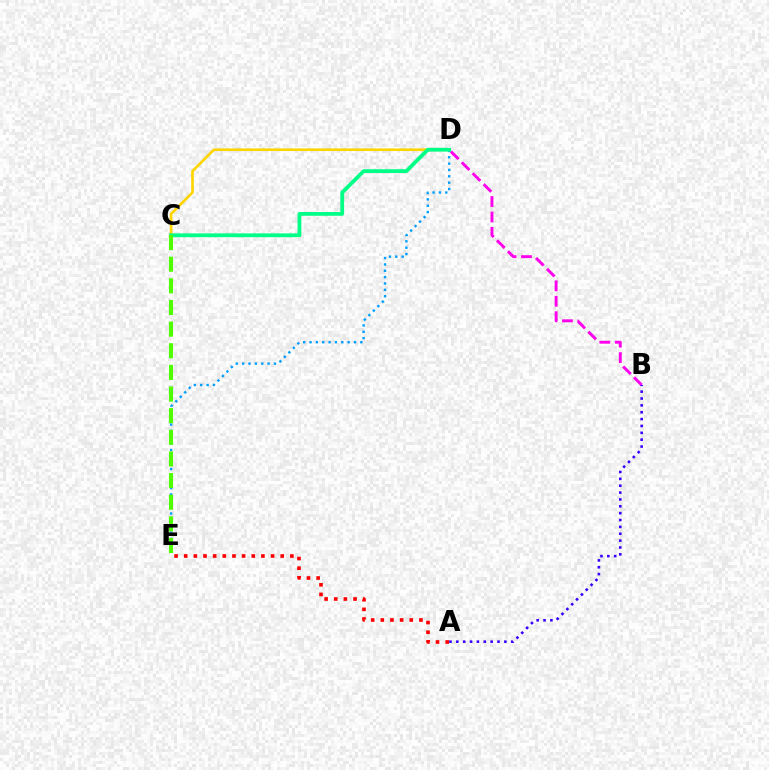{('D', 'E'): [{'color': '#009eff', 'line_style': 'dotted', 'thickness': 1.73}], ('A', 'E'): [{'color': '#ff0000', 'line_style': 'dotted', 'thickness': 2.62}], ('B', 'D'): [{'color': '#ff00ed', 'line_style': 'dashed', 'thickness': 2.1}], ('C', 'D'): [{'color': '#ffd500', 'line_style': 'solid', 'thickness': 1.91}, {'color': '#00ff86', 'line_style': 'solid', 'thickness': 2.73}], ('A', 'B'): [{'color': '#3700ff', 'line_style': 'dotted', 'thickness': 1.86}], ('C', 'E'): [{'color': '#4fff00', 'line_style': 'dashed', 'thickness': 2.94}]}